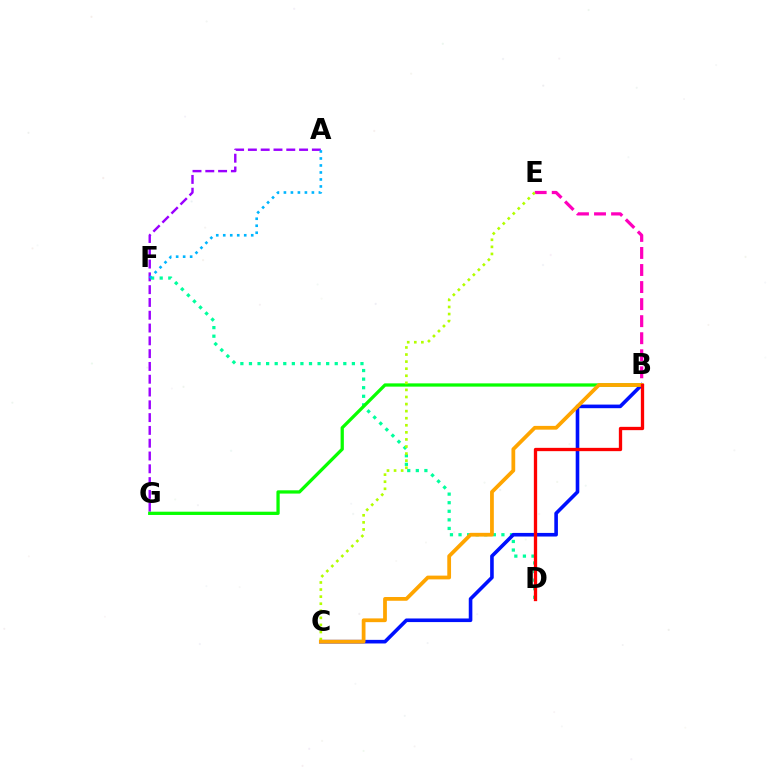{('A', 'G'): [{'color': '#9b00ff', 'line_style': 'dashed', 'thickness': 1.74}], ('D', 'F'): [{'color': '#00ff9d', 'line_style': 'dotted', 'thickness': 2.33}], ('B', 'C'): [{'color': '#0010ff', 'line_style': 'solid', 'thickness': 2.6}, {'color': '#ffa500', 'line_style': 'solid', 'thickness': 2.71}], ('B', 'G'): [{'color': '#08ff00', 'line_style': 'solid', 'thickness': 2.35}], ('B', 'E'): [{'color': '#ff00bd', 'line_style': 'dashed', 'thickness': 2.32}], ('A', 'F'): [{'color': '#00b5ff', 'line_style': 'dotted', 'thickness': 1.9}], ('C', 'E'): [{'color': '#b3ff00', 'line_style': 'dotted', 'thickness': 1.92}], ('B', 'D'): [{'color': '#ff0000', 'line_style': 'solid', 'thickness': 2.38}]}